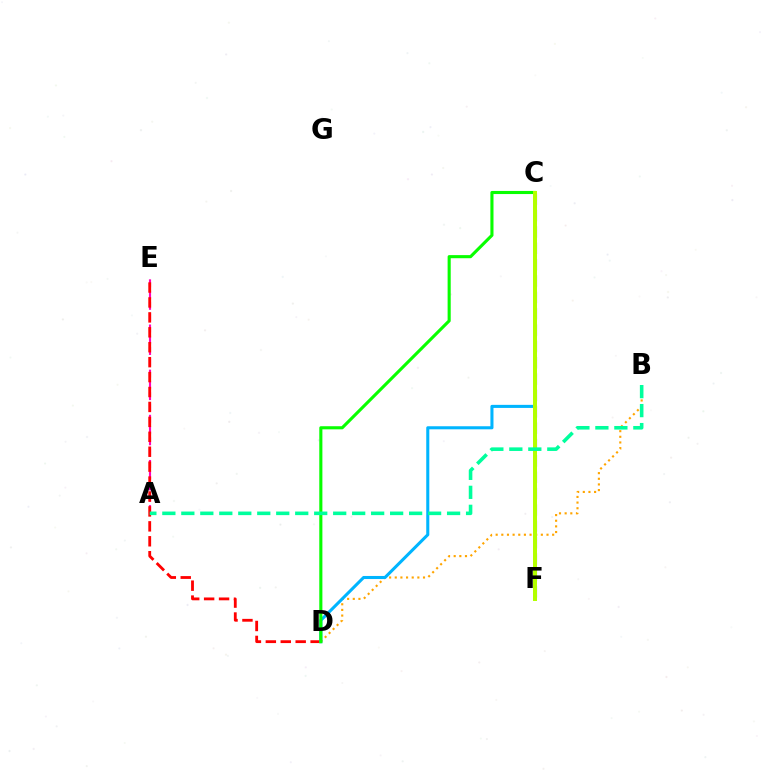{('A', 'E'): [{'color': '#ff00bd', 'line_style': 'dashed', 'thickness': 1.53}], ('D', 'E'): [{'color': '#ff0000', 'line_style': 'dashed', 'thickness': 2.03}], ('C', 'F'): [{'color': '#9b00ff', 'line_style': 'dotted', 'thickness': 2.17}, {'color': '#0010ff', 'line_style': 'dashed', 'thickness': 2.22}, {'color': '#b3ff00', 'line_style': 'solid', 'thickness': 2.88}], ('B', 'D'): [{'color': '#ffa500', 'line_style': 'dotted', 'thickness': 1.53}], ('C', 'D'): [{'color': '#00b5ff', 'line_style': 'solid', 'thickness': 2.21}, {'color': '#08ff00', 'line_style': 'solid', 'thickness': 2.24}], ('A', 'B'): [{'color': '#00ff9d', 'line_style': 'dashed', 'thickness': 2.58}]}